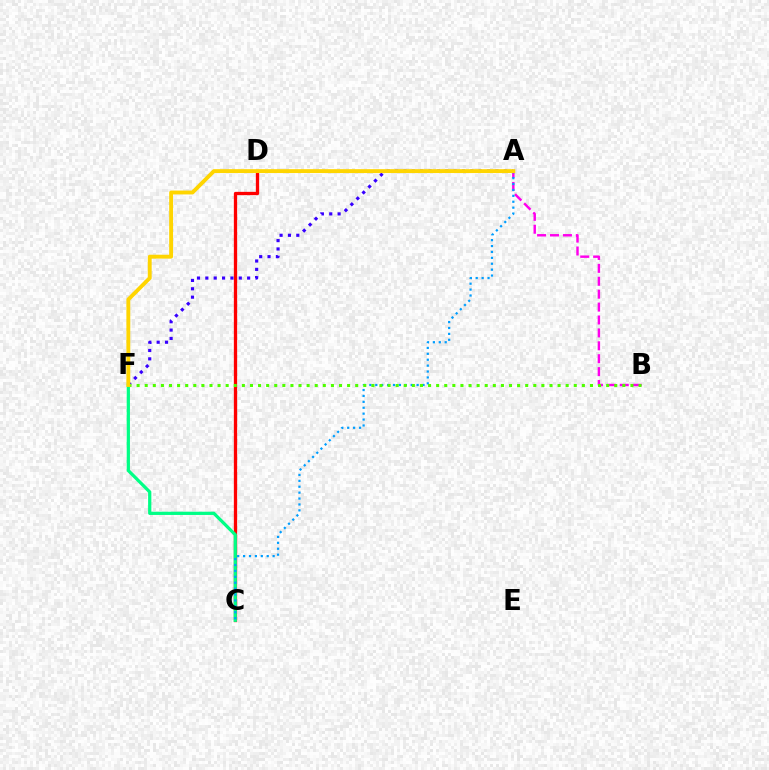{('C', 'D'): [{'color': '#ff0000', 'line_style': 'solid', 'thickness': 2.37}], ('A', 'B'): [{'color': '#ff00ed', 'line_style': 'dashed', 'thickness': 1.75}], ('A', 'F'): [{'color': '#3700ff', 'line_style': 'dotted', 'thickness': 2.27}, {'color': '#ffd500', 'line_style': 'solid', 'thickness': 2.79}], ('C', 'F'): [{'color': '#00ff86', 'line_style': 'solid', 'thickness': 2.33}], ('A', 'C'): [{'color': '#009eff', 'line_style': 'dotted', 'thickness': 1.6}], ('B', 'F'): [{'color': '#4fff00', 'line_style': 'dotted', 'thickness': 2.2}]}